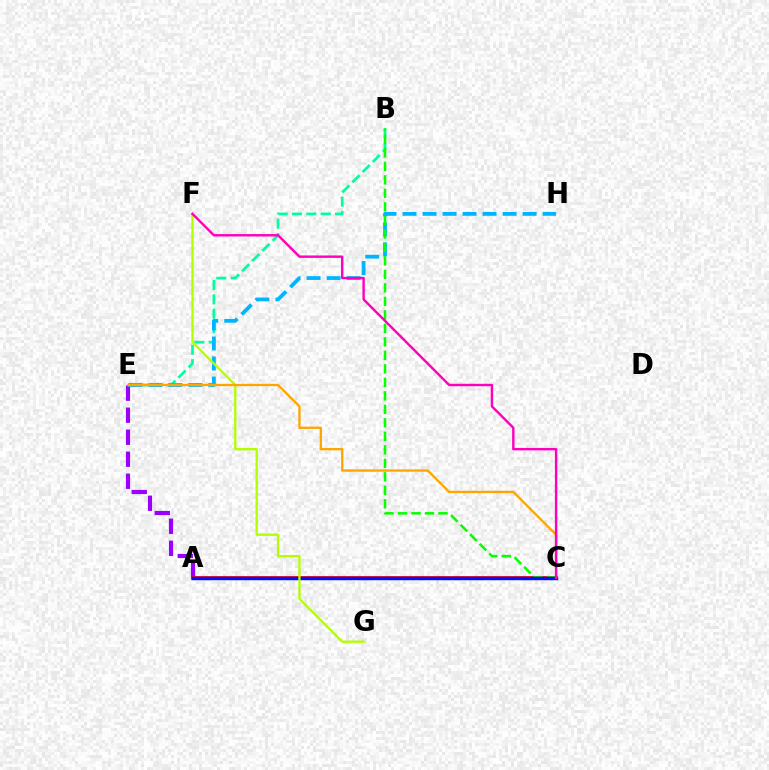{('A', 'E'): [{'color': '#9b00ff', 'line_style': 'dashed', 'thickness': 2.99}], ('B', 'E'): [{'color': '#00ff9d', 'line_style': 'dashed', 'thickness': 1.95}], ('A', 'C'): [{'color': '#ff0000', 'line_style': 'solid', 'thickness': 2.71}, {'color': '#0010ff', 'line_style': 'solid', 'thickness': 2.48}], ('E', 'H'): [{'color': '#00b5ff', 'line_style': 'dashed', 'thickness': 2.72}], ('B', 'C'): [{'color': '#08ff00', 'line_style': 'dashed', 'thickness': 1.83}], ('F', 'G'): [{'color': '#b3ff00', 'line_style': 'solid', 'thickness': 1.67}], ('C', 'E'): [{'color': '#ffa500', 'line_style': 'solid', 'thickness': 1.66}], ('C', 'F'): [{'color': '#ff00bd', 'line_style': 'solid', 'thickness': 1.74}]}